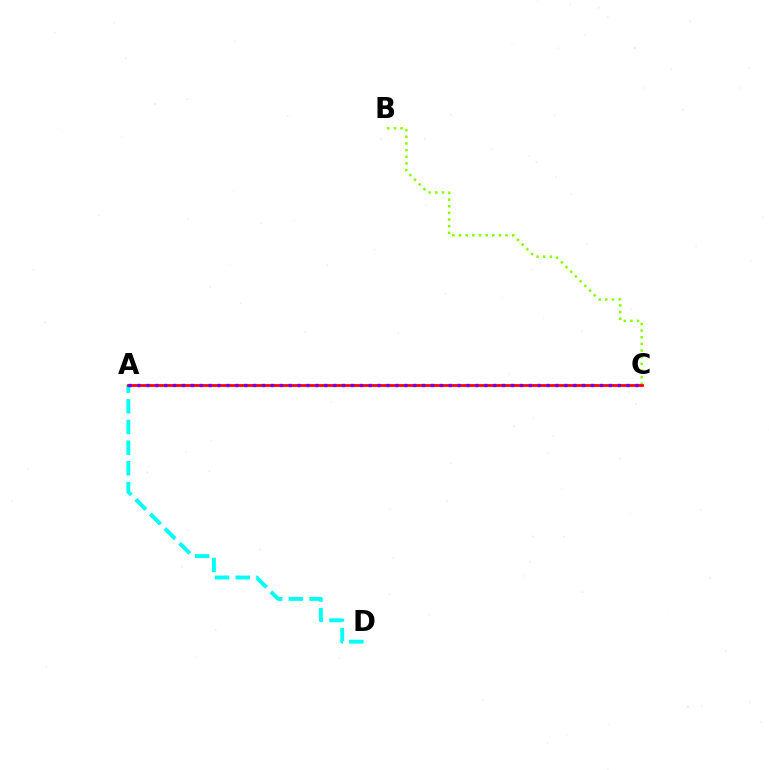{('B', 'C'): [{'color': '#84ff00', 'line_style': 'dotted', 'thickness': 1.81}], ('A', 'D'): [{'color': '#00fff6', 'line_style': 'dashed', 'thickness': 2.81}], ('A', 'C'): [{'color': '#ff0000', 'line_style': 'solid', 'thickness': 1.99}, {'color': '#7200ff', 'line_style': 'dotted', 'thickness': 2.42}]}